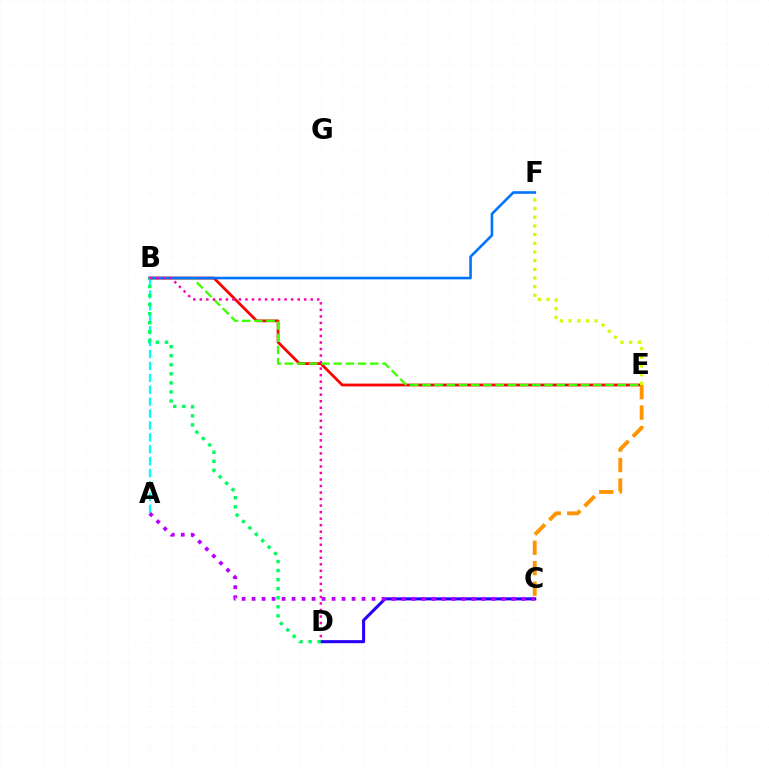{('B', 'E'): [{'color': '#ff0000', 'line_style': 'solid', 'thickness': 1.99}, {'color': '#3dff00', 'line_style': 'dashed', 'thickness': 1.66}], ('E', 'F'): [{'color': '#d1ff00', 'line_style': 'dotted', 'thickness': 2.36}], ('C', 'D'): [{'color': '#2500ff', 'line_style': 'solid', 'thickness': 2.2}], ('A', 'B'): [{'color': '#00fff6', 'line_style': 'dashed', 'thickness': 1.62}], ('C', 'E'): [{'color': '#ff9400', 'line_style': 'dashed', 'thickness': 2.78}], ('A', 'C'): [{'color': '#b900ff', 'line_style': 'dotted', 'thickness': 2.72}], ('B', 'F'): [{'color': '#0074ff', 'line_style': 'solid', 'thickness': 1.87}], ('B', 'D'): [{'color': '#00ff5c', 'line_style': 'dotted', 'thickness': 2.46}, {'color': '#ff00ac', 'line_style': 'dotted', 'thickness': 1.77}]}